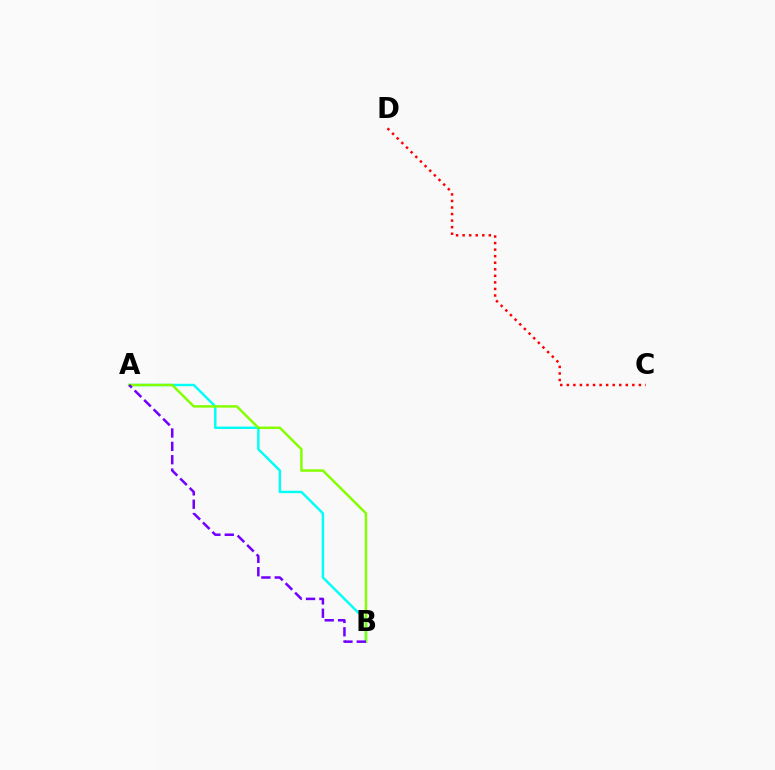{('A', 'B'): [{'color': '#00fff6', 'line_style': 'solid', 'thickness': 1.76}, {'color': '#84ff00', 'line_style': 'solid', 'thickness': 1.77}, {'color': '#7200ff', 'line_style': 'dashed', 'thickness': 1.82}], ('C', 'D'): [{'color': '#ff0000', 'line_style': 'dotted', 'thickness': 1.78}]}